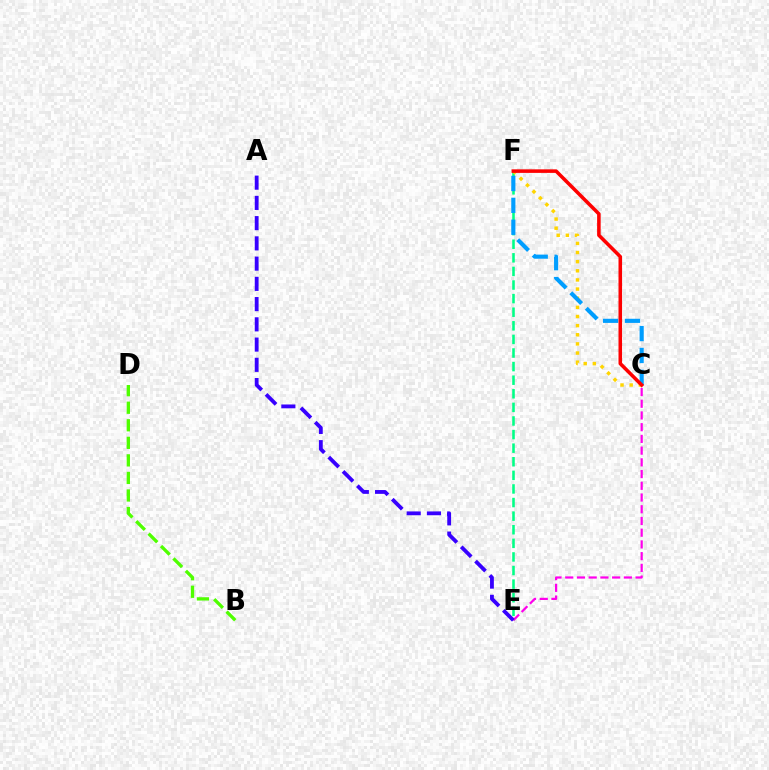{('E', 'F'): [{'color': '#00ff86', 'line_style': 'dashed', 'thickness': 1.85}], ('B', 'D'): [{'color': '#4fff00', 'line_style': 'dashed', 'thickness': 2.38}], ('C', 'F'): [{'color': '#ffd500', 'line_style': 'dotted', 'thickness': 2.48}, {'color': '#009eff', 'line_style': 'dashed', 'thickness': 2.97}, {'color': '#ff0000', 'line_style': 'solid', 'thickness': 2.56}], ('C', 'E'): [{'color': '#ff00ed', 'line_style': 'dashed', 'thickness': 1.59}], ('A', 'E'): [{'color': '#3700ff', 'line_style': 'dashed', 'thickness': 2.75}]}